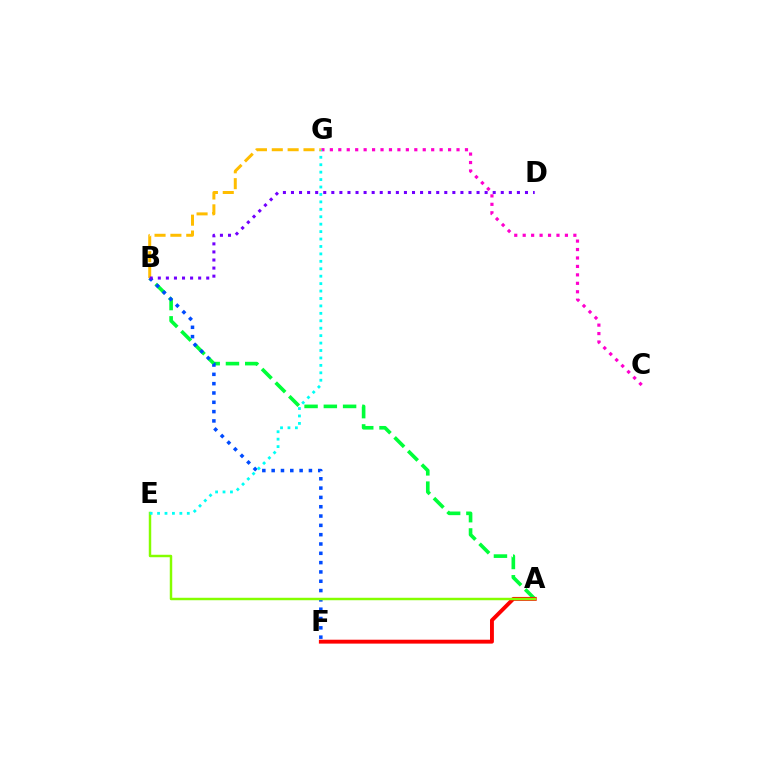{('A', 'B'): [{'color': '#00ff39', 'line_style': 'dashed', 'thickness': 2.62}], ('C', 'G'): [{'color': '#ff00cf', 'line_style': 'dotted', 'thickness': 2.29}], ('B', 'F'): [{'color': '#004bff', 'line_style': 'dotted', 'thickness': 2.53}], ('A', 'F'): [{'color': '#ff0000', 'line_style': 'solid', 'thickness': 2.8}], ('A', 'E'): [{'color': '#84ff00', 'line_style': 'solid', 'thickness': 1.77}], ('E', 'G'): [{'color': '#00fff6', 'line_style': 'dotted', 'thickness': 2.02}], ('B', 'G'): [{'color': '#ffbd00', 'line_style': 'dashed', 'thickness': 2.15}], ('B', 'D'): [{'color': '#7200ff', 'line_style': 'dotted', 'thickness': 2.19}]}